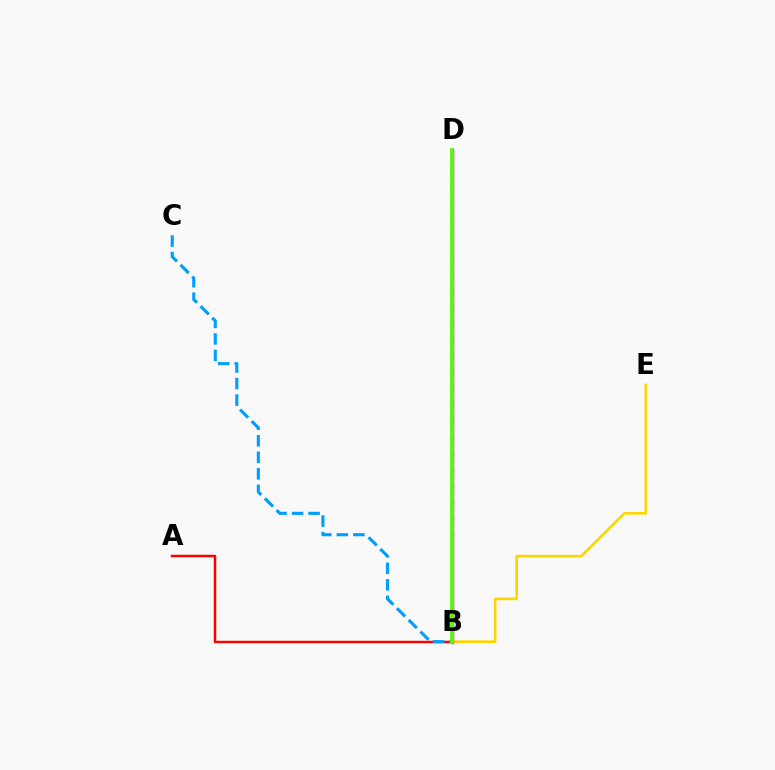{('B', 'D'): [{'color': '#3700ff', 'line_style': 'dashed', 'thickness': 2.26}, {'color': '#ff00ed', 'line_style': 'solid', 'thickness': 2.49}, {'color': '#00ff86', 'line_style': 'dashed', 'thickness': 2.18}, {'color': '#4fff00', 'line_style': 'solid', 'thickness': 2.69}], ('B', 'E'): [{'color': '#ffd500', 'line_style': 'solid', 'thickness': 1.89}], ('A', 'B'): [{'color': '#ff0000', 'line_style': 'solid', 'thickness': 1.78}], ('B', 'C'): [{'color': '#009eff', 'line_style': 'dashed', 'thickness': 2.25}]}